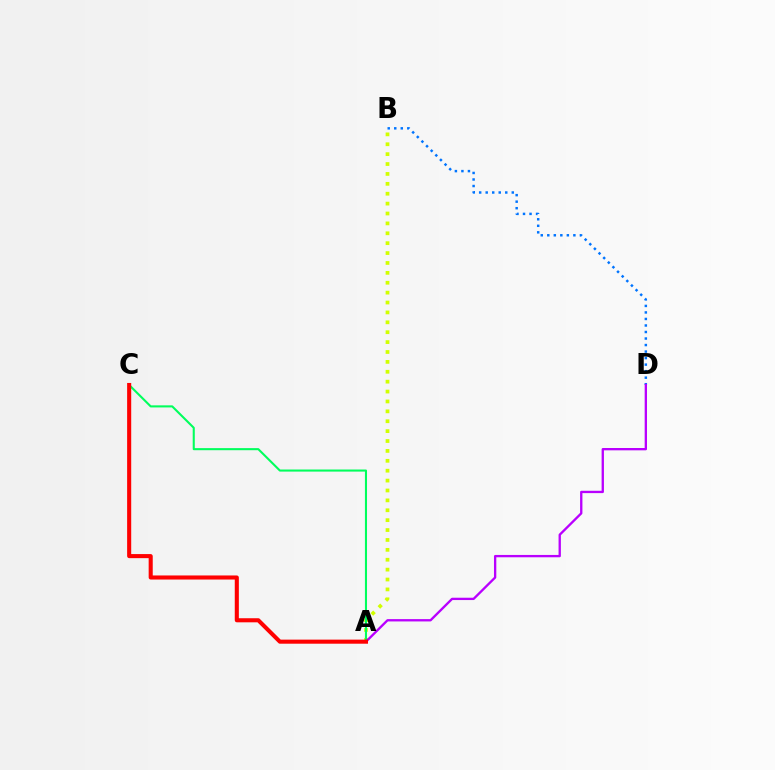{('A', 'B'): [{'color': '#d1ff00', 'line_style': 'dotted', 'thickness': 2.69}], ('A', 'C'): [{'color': '#00ff5c', 'line_style': 'solid', 'thickness': 1.5}, {'color': '#ff0000', 'line_style': 'solid', 'thickness': 2.93}], ('B', 'D'): [{'color': '#0074ff', 'line_style': 'dotted', 'thickness': 1.77}], ('A', 'D'): [{'color': '#b900ff', 'line_style': 'solid', 'thickness': 1.68}]}